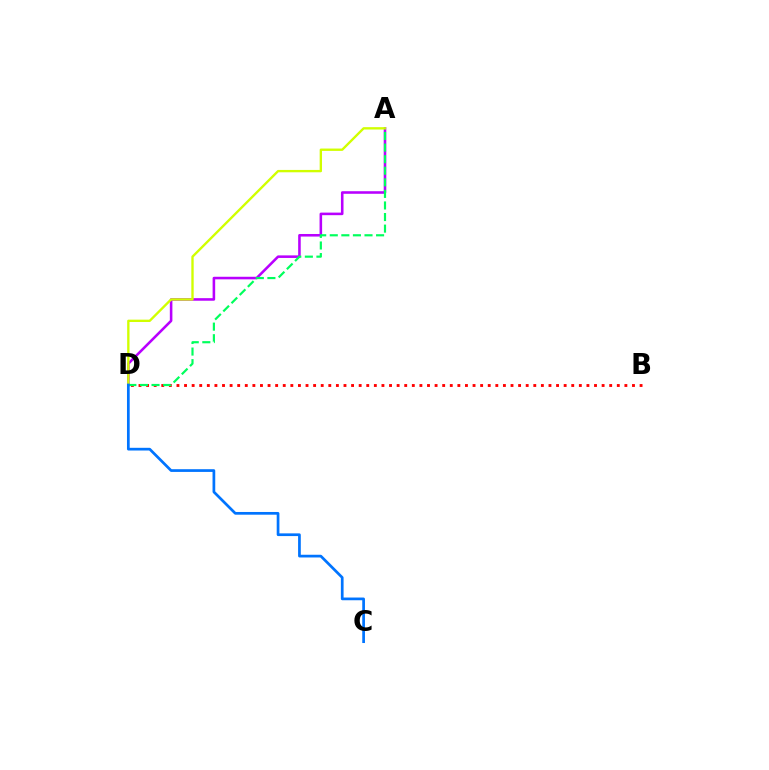{('A', 'D'): [{'color': '#b900ff', 'line_style': 'solid', 'thickness': 1.85}, {'color': '#d1ff00', 'line_style': 'solid', 'thickness': 1.7}, {'color': '#00ff5c', 'line_style': 'dashed', 'thickness': 1.57}], ('B', 'D'): [{'color': '#ff0000', 'line_style': 'dotted', 'thickness': 2.06}], ('C', 'D'): [{'color': '#0074ff', 'line_style': 'solid', 'thickness': 1.95}]}